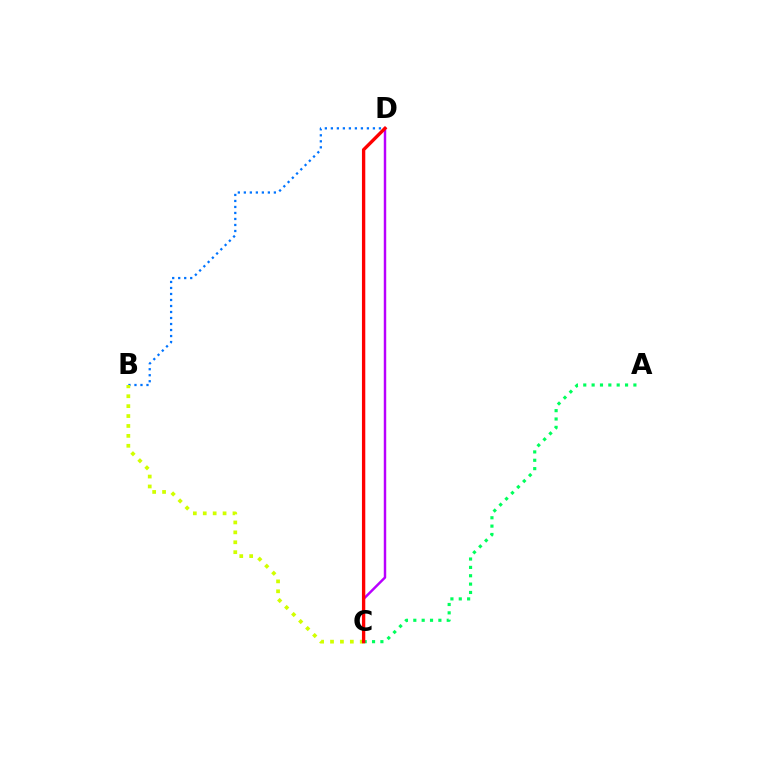{('A', 'C'): [{'color': '#00ff5c', 'line_style': 'dotted', 'thickness': 2.27}], ('B', 'D'): [{'color': '#0074ff', 'line_style': 'dotted', 'thickness': 1.63}], ('B', 'C'): [{'color': '#d1ff00', 'line_style': 'dotted', 'thickness': 2.69}], ('C', 'D'): [{'color': '#b900ff', 'line_style': 'solid', 'thickness': 1.77}, {'color': '#ff0000', 'line_style': 'solid', 'thickness': 2.41}]}